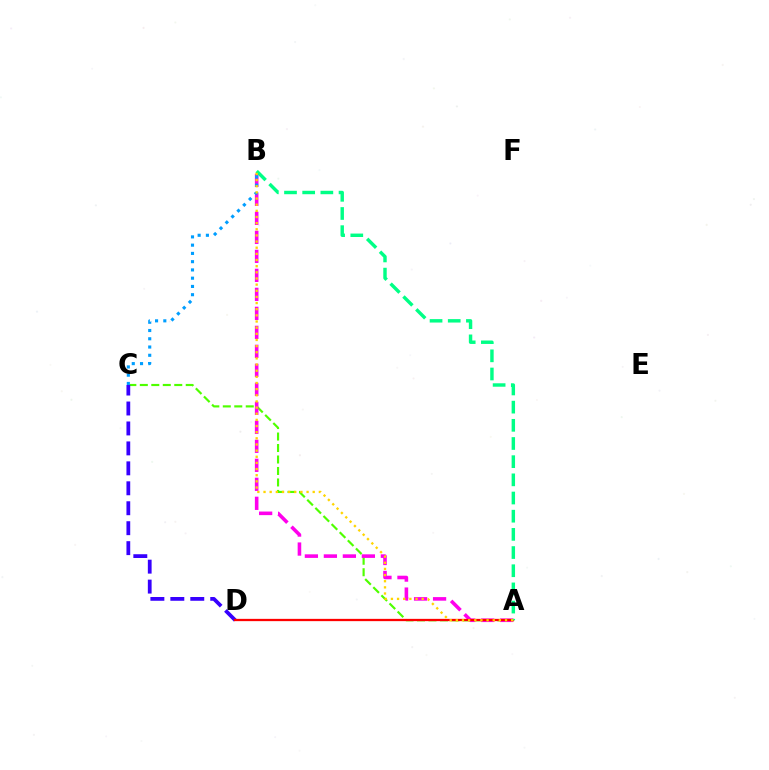{('A', 'C'): [{'color': '#4fff00', 'line_style': 'dashed', 'thickness': 1.56}], ('C', 'D'): [{'color': '#3700ff', 'line_style': 'dashed', 'thickness': 2.71}], ('A', 'B'): [{'color': '#ff00ed', 'line_style': 'dashed', 'thickness': 2.58}, {'color': '#00ff86', 'line_style': 'dashed', 'thickness': 2.47}, {'color': '#ffd500', 'line_style': 'dotted', 'thickness': 1.67}], ('B', 'C'): [{'color': '#009eff', 'line_style': 'dotted', 'thickness': 2.24}], ('A', 'D'): [{'color': '#ff0000', 'line_style': 'solid', 'thickness': 1.65}]}